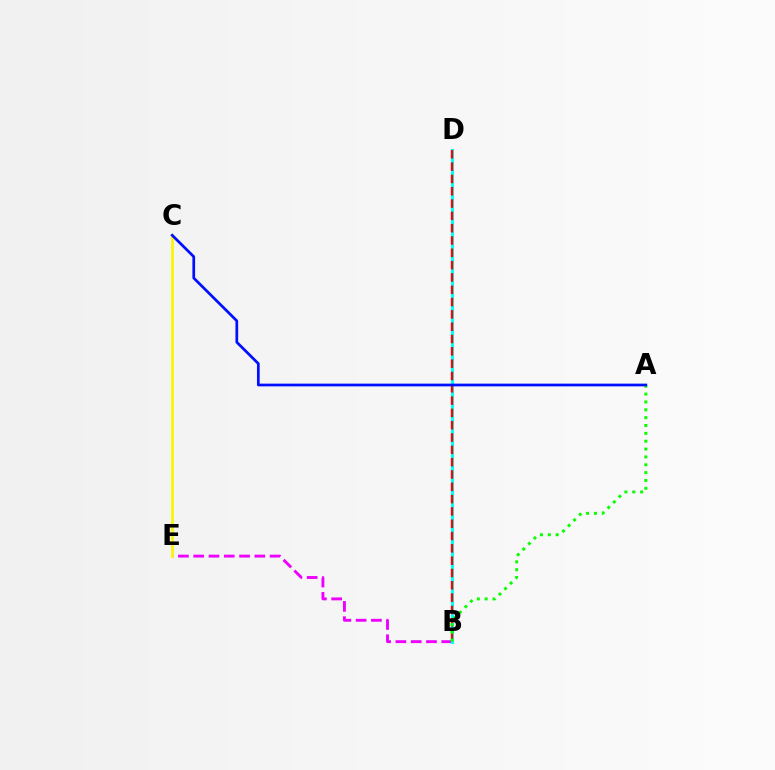{('B', 'E'): [{'color': '#ee00ff', 'line_style': 'dashed', 'thickness': 2.08}], ('B', 'D'): [{'color': '#00fff6', 'line_style': 'solid', 'thickness': 2.22}, {'color': '#ff0000', 'line_style': 'dashed', 'thickness': 1.67}], ('C', 'E'): [{'color': '#fcf500', 'line_style': 'solid', 'thickness': 1.94}], ('A', 'B'): [{'color': '#08ff00', 'line_style': 'dotted', 'thickness': 2.13}], ('A', 'C'): [{'color': '#0010ff', 'line_style': 'solid', 'thickness': 1.96}]}